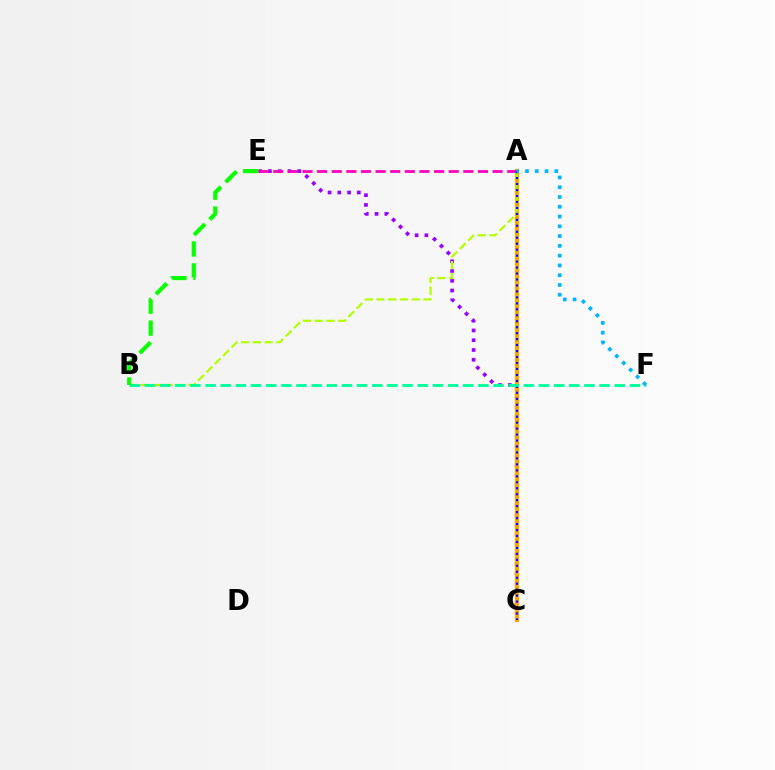{('C', 'E'): [{'color': '#9b00ff', 'line_style': 'dotted', 'thickness': 2.66}], ('A', 'C'): [{'color': '#ff0000', 'line_style': 'dashed', 'thickness': 1.61}, {'color': '#ffa500', 'line_style': 'solid', 'thickness': 2.99}, {'color': '#0010ff', 'line_style': 'dotted', 'thickness': 1.62}], ('A', 'B'): [{'color': '#b3ff00', 'line_style': 'dashed', 'thickness': 1.6}], ('A', 'E'): [{'color': '#ff00bd', 'line_style': 'dashed', 'thickness': 1.99}], ('B', 'F'): [{'color': '#00ff9d', 'line_style': 'dashed', 'thickness': 2.06}], ('B', 'E'): [{'color': '#08ff00', 'line_style': 'dashed', 'thickness': 2.98}], ('A', 'F'): [{'color': '#00b5ff', 'line_style': 'dotted', 'thickness': 2.66}]}